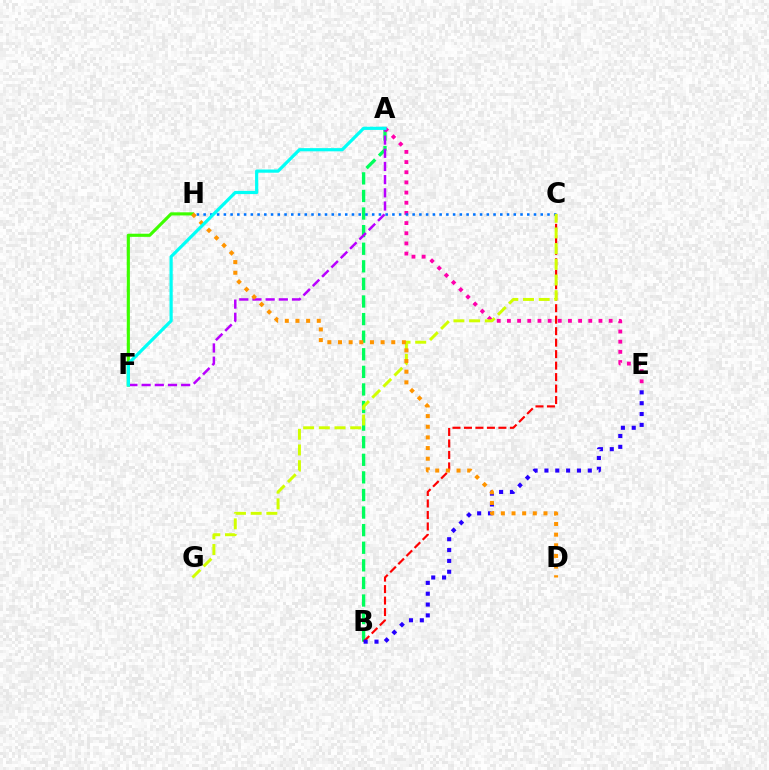{('A', 'B'): [{'color': '#00ff5c', 'line_style': 'dashed', 'thickness': 2.39}], ('B', 'C'): [{'color': '#ff0000', 'line_style': 'dashed', 'thickness': 1.56}], ('A', 'E'): [{'color': '#ff00ac', 'line_style': 'dotted', 'thickness': 2.76}], ('B', 'E'): [{'color': '#2500ff', 'line_style': 'dotted', 'thickness': 2.94}], ('C', 'H'): [{'color': '#0074ff', 'line_style': 'dotted', 'thickness': 1.83}], ('A', 'F'): [{'color': '#b900ff', 'line_style': 'dashed', 'thickness': 1.79}, {'color': '#00fff6', 'line_style': 'solid', 'thickness': 2.3}], ('C', 'G'): [{'color': '#d1ff00', 'line_style': 'dashed', 'thickness': 2.13}], ('F', 'H'): [{'color': '#3dff00', 'line_style': 'solid', 'thickness': 2.25}], ('D', 'H'): [{'color': '#ff9400', 'line_style': 'dotted', 'thickness': 2.89}]}